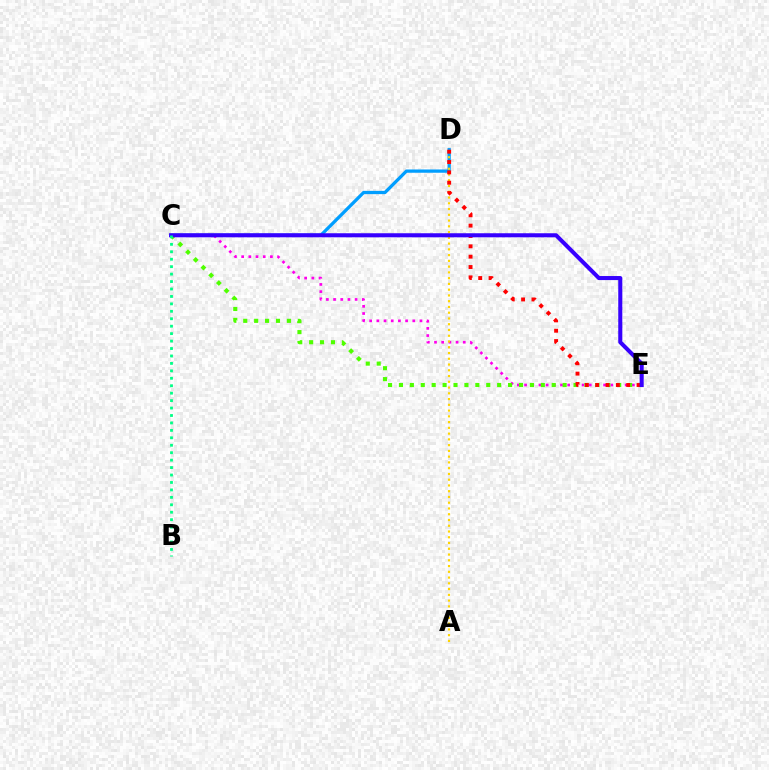{('C', 'D'): [{'color': '#009eff', 'line_style': 'solid', 'thickness': 2.36}], ('C', 'E'): [{'color': '#ff00ed', 'line_style': 'dotted', 'thickness': 1.95}, {'color': '#4fff00', 'line_style': 'dotted', 'thickness': 2.96}, {'color': '#3700ff', 'line_style': 'solid', 'thickness': 2.92}], ('A', 'D'): [{'color': '#ffd500', 'line_style': 'dotted', 'thickness': 1.56}], ('D', 'E'): [{'color': '#ff0000', 'line_style': 'dotted', 'thickness': 2.81}], ('B', 'C'): [{'color': '#00ff86', 'line_style': 'dotted', 'thickness': 2.02}]}